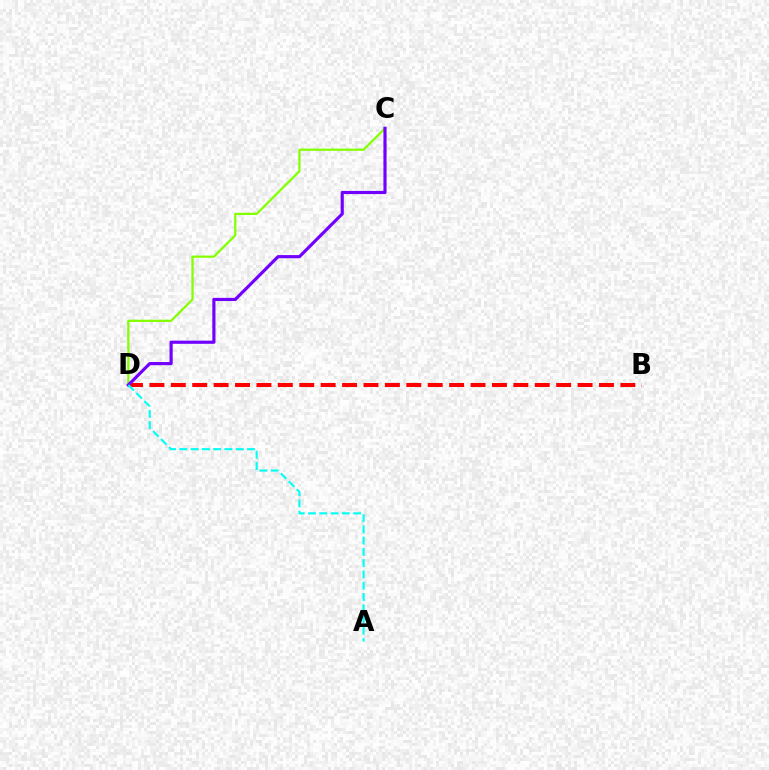{('C', 'D'): [{'color': '#84ff00', 'line_style': 'solid', 'thickness': 1.62}, {'color': '#7200ff', 'line_style': 'solid', 'thickness': 2.28}], ('B', 'D'): [{'color': '#ff0000', 'line_style': 'dashed', 'thickness': 2.91}], ('A', 'D'): [{'color': '#00fff6', 'line_style': 'dashed', 'thickness': 1.53}]}